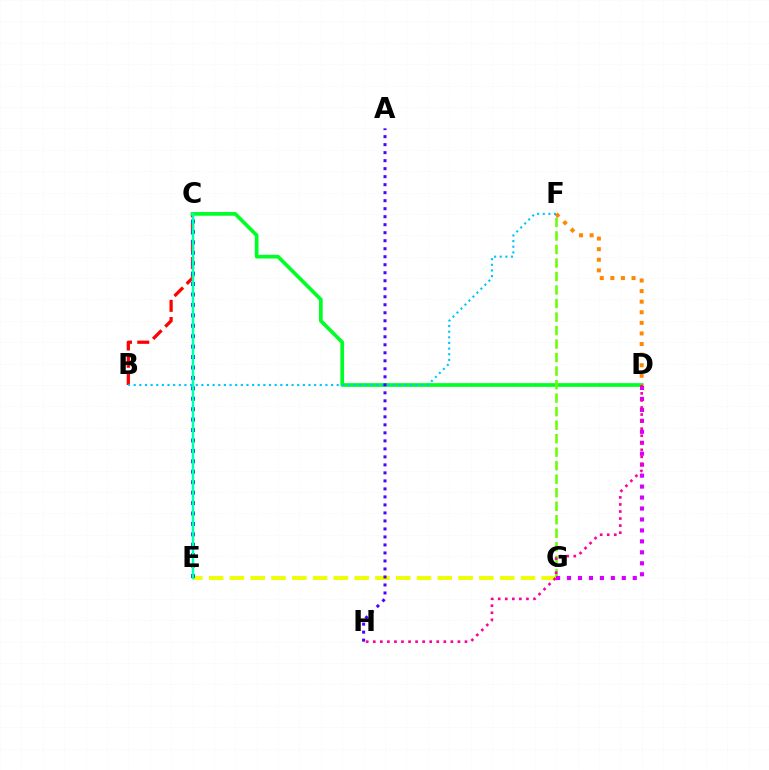{('B', 'C'): [{'color': '#ff0000', 'line_style': 'dashed', 'thickness': 2.34}], ('C', 'D'): [{'color': '#00ff27', 'line_style': 'solid', 'thickness': 2.66}], ('E', 'G'): [{'color': '#eeff00', 'line_style': 'dashed', 'thickness': 2.82}], ('F', 'G'): [{'color': '#66ff00', 'line_style': 'dashed', 'thickness': 1.84}], ('D', 'F'): [{'color': '#ff8800', 'line_style': 'dotted', 'thickness': 2.88}], ('C', 'E'): [{'color': '#003fff', 'line_style': 'dotted', 'thickness': 2.83}, {'color': '#00ffaf', 'line_style': 'solid', 'thickness': 1.79}], ('B', 'F'): [{'color': '#00c7ff', 'line_style': 'dotted', 'thickness': 1.53}], ('D', 'G'): [{'color': '#d600ff', 'line_style': 'dotted', 'thickness': 2.98}], ('D', 'H'): [{'color': '#ff00a0', 'line_style': 'dotted', 'thickness': 1.92}], ('A', 'H'): [{'color': '#4f00ff', 'line_style': 'dotted', 'thickness': 2.18}]}